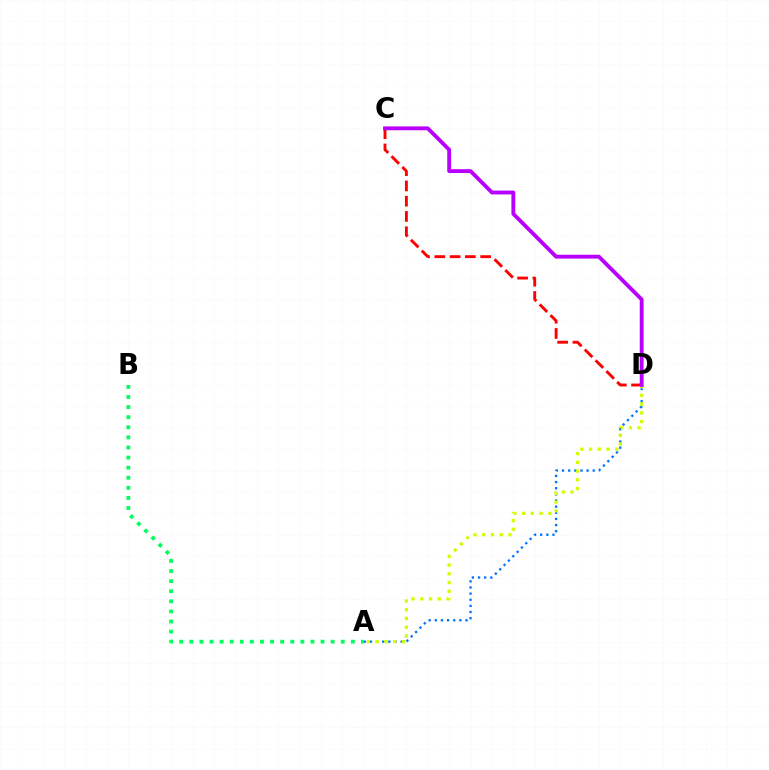{('A', 'B'): [{'color': '#00ff5c', 'line_style': 'dotted', 'thickness': 2.74}], ('A', 'D'): [{'color': '#0074ff', 'line_style': 'dotted', 'thickness': 1.67}, {'color': '#d1ff00', 'line_style': 'dotted', 'thickness': 2.37}], ('C', 'D'): [{'color': '#ff0000', 'line_style': 'dashed', 'thickness': 2.08}, {'color': '#b900ff', 'line_style': 'solid', 'thickness': 2.77}]}